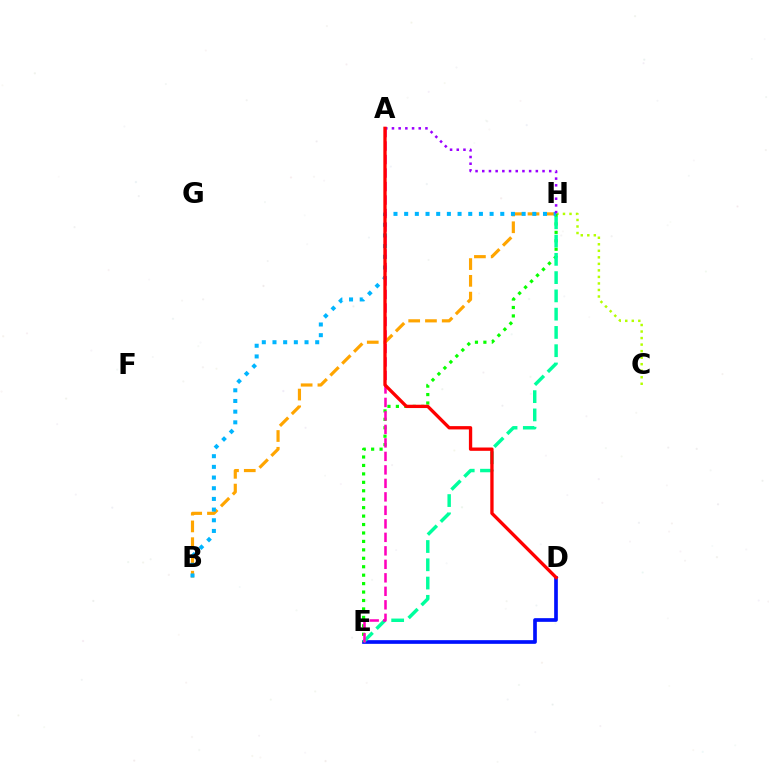{('D', 'E'): [{'color': '#0010ff', 'line_style': 'solid', 'thickness': 2.65}], ('C', 'H'): [{'color': '#b3ff00', 'line_style': 'dotted', 'thickness': 1.77}], ('B', 'H'): [{'color': '#ffa500', 'line_style': 'dashed', 'thickness': 2.28}, {'color': '#00b5ff', 'line_style': 'dotted', 'thickness': 2.9}], ('E', 'H'): [{'color': '#08ff00', 'line_style': 'dotted', 'thickness': 2.29}, {'color': '#00ff9d', 'line_style': 'dashed', 'thickness': 2.48}], ('A', 'E'): [{'color': '#ff00bd', 'line_style': 'dashed', 'thickness': 1.83}], ('A', 'H'): [{'color': '#9b00ff', 'line_style': 'dotted', 'thickness': 1.82}], ('A', 'D'): [{'color': '#ff0000', 'line_style': 'solid', 'thickness': 2.39}]}